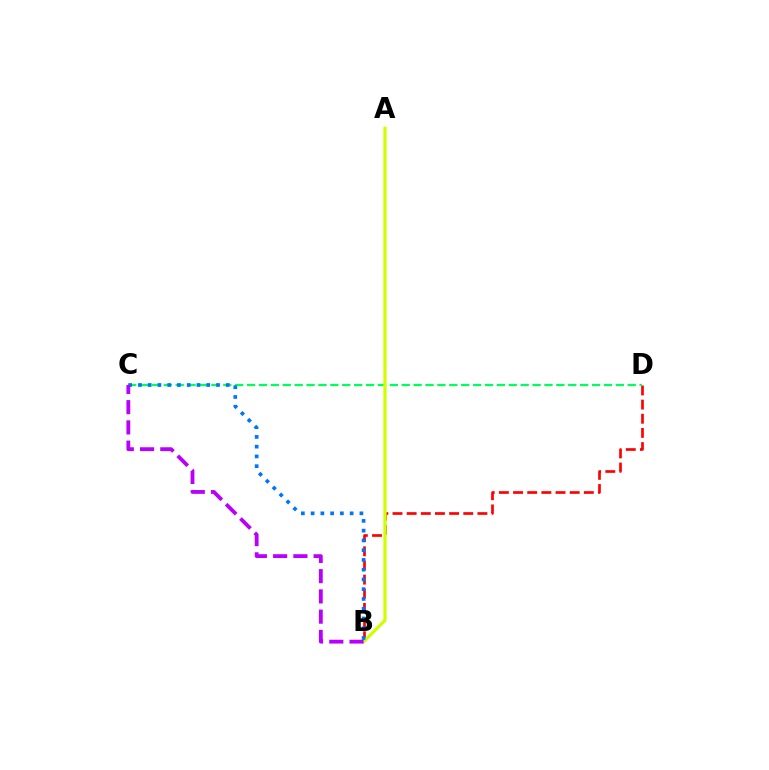{('B', 'D'): [{'color': '#ff0000', 'line_style': 'dashed', 'thickness': 1.92}], ('C', 'D'): [{'color': '#00ff5c', 'line_style': 'dashed', 'thickness': 1.62}], ('A', 'B'): [{'color': '#d1ff00', 'line_style': 'solid', 'thickness': 2.35}], ('B', 'C'): [{'color': '#0074ff', 'line_style': 'dotted', 'thickness': 2.65}, {'color': '#b900ff', 'line_style': 'dashed', 'thickness': 2.75}]}